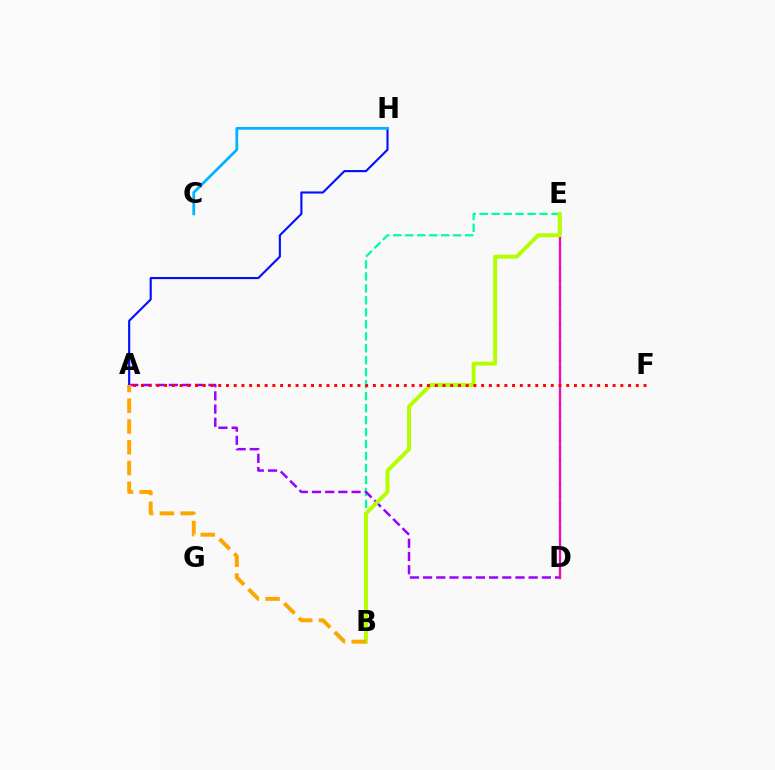{('A', 'H'): [{'color': '#0010ff', 'line_style': 'solid', 'thickness': 1.53}], ('B', 'E'): [{'color': '#00ff9d', 'line_style': 'dashed', 'thickness': 1.63}, {'color': '#b3ff00', 'line_style': 'solid', 'thickness': 2.84}], ('D', 'E'): [{'color': '#08ff00', 'line_style': 'dotted', 'thickness': 1.68}, {'color': '#ff00bd', 'line_style': 'solid', 'thickness': 1.6}], ('A', 'D'): [{'color': '#9b00ff', 'line_style': 'dashed', 'thickness': 1.79}], ('C', 'H'): [{'color': '#00b5ff', 'line_style': 'solid', 'thickness': 1.99}], ('A', 'B'): [{'color': '#ffa500', 'line_style': 'dashed', 'thickness': 2.82}], ('A', 'F'): [{'color': '#ff0000', 'line_style': 'dotted', 'thickness': 2.1}]}